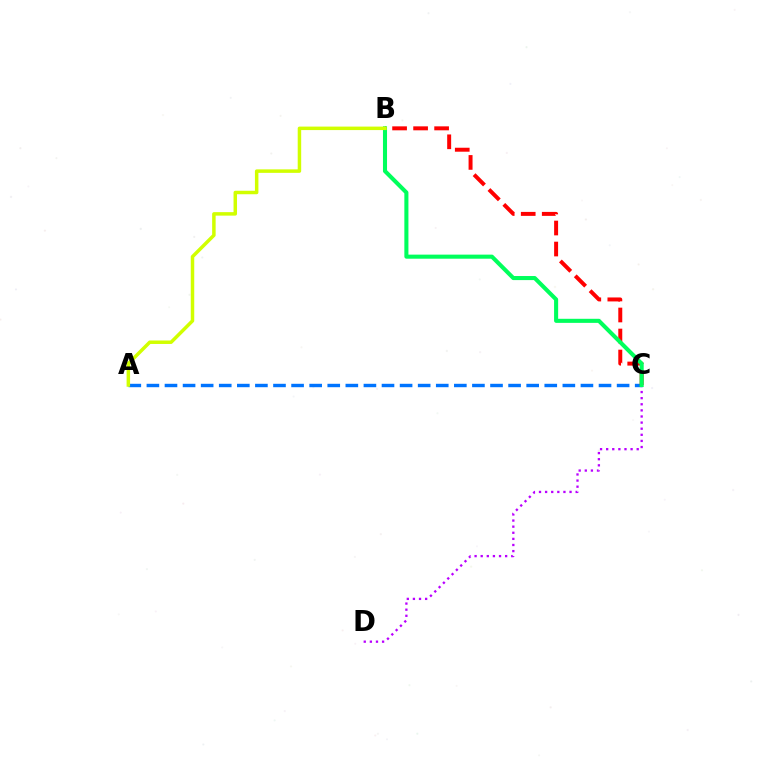{('A', 'C'): [{'color': '#0074ff', 'line_style': 'dashed', 'thickness': 2.46}], ('B', 'C'): [{'color': '#ff0000', 'line_style': 'dashed', 'thickness': 2.85}, {'color': '#00ff5c', 'line_style': 'solid', 'thickness': 2.93}], ('C', 'D'): [{'color': '#b900ff', 'line_style': 'dotted', 'thickness': 1.66}], ('A', 'B'): [{'color': '#d1ff00', 'line_style': 'solid', 'thickness': 2.51}]}